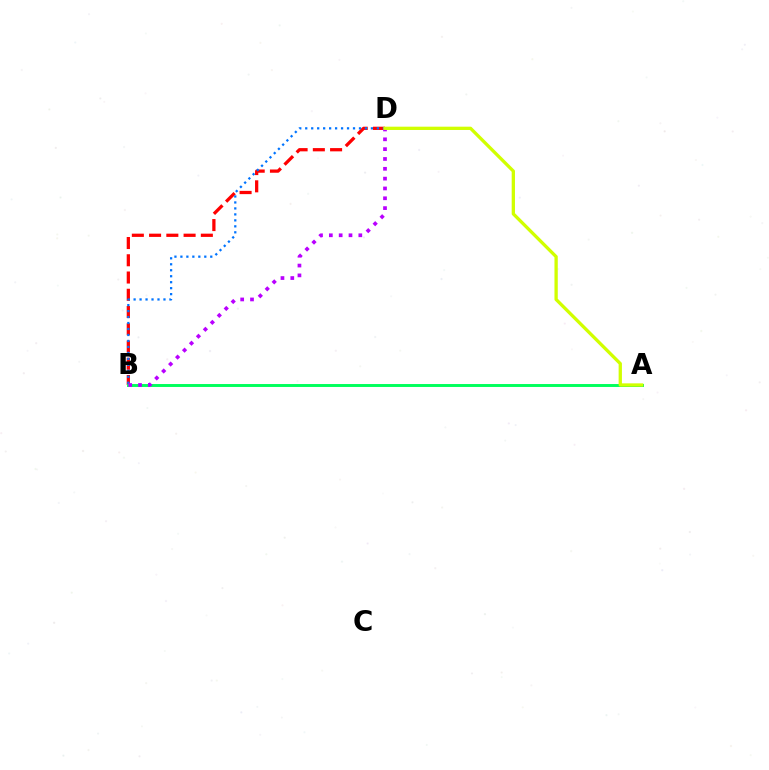{('B', 'D'): [{'color': '#ff0000', 'line_style': 'dashed', 'thickness': 2.34}, {'color': '#0074ff', 'line_style': 'dotted', 'thickness': 1.62}, {'color': '#b900ff', 'line_style': 'dotted', 'thickness': 2.67}], ('A', 'B'): [{'color': '#00ff5c', 'line_style': 'solid', 'thickness': 2.11}], ('A', 'D'): [{'color': '#d1ff00', 'line_style': 'solid', 'thickness': 2.37}]}